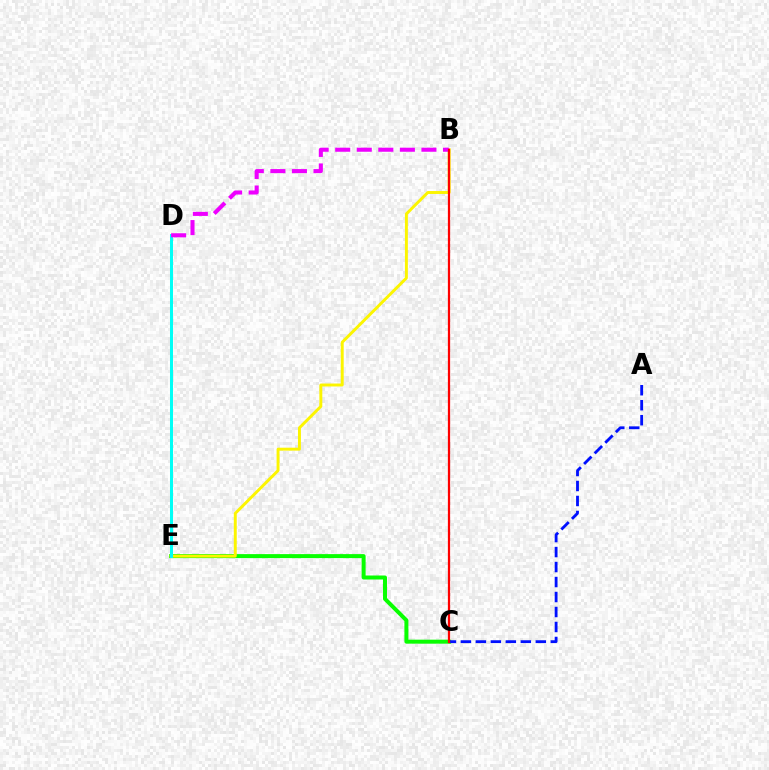{('C', 'E'): [{'color': '#08ff00', 'line_style': 'solid', 'thickness': 2.87}], ('B', 'E'): [{'color': '#fcf500', 'line_style': 'solid', 'thickness': 2.12}], ('D', 'E'): [{'color': '#00fff6', 'line_style': 'solid', 'thickness': 2.17}], ('A', 'C'): [{'color': '#0010ff', 'line_style': 'dashed', 'thickness': 2.04}], ('B', 'D'): [{'color': '#ee00ff', 'line_style': 'dashed', 'thickness': 2.93}], ('B', 'C'): [{'color': '#ff0000', 'line_style': 'solid', 'thickness': 1.62}]}